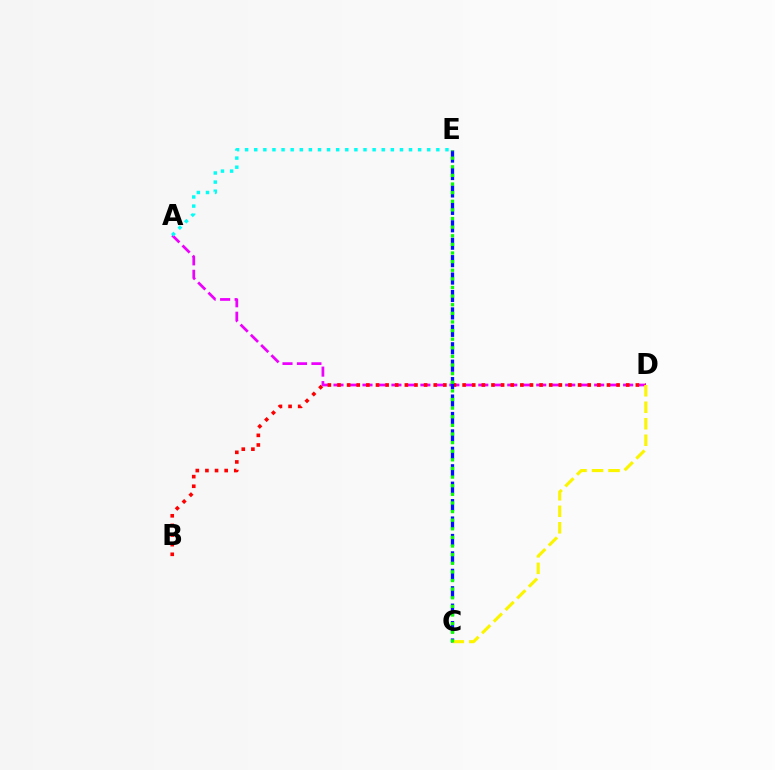{('A', 'D'): [{'color': '#ee00ff', 'line_style': 'dashed', 'thickness': 1.97}], ('B', 'D'): [{'color': '#ff0000', 'line_style': 'dotted', 'thickness': 2.61}], ('A', 'E'): [{'color': '#00fff6', 'line_style': 'dotted', 'thickness': 2.47}], ('C', 'E'): [{'color': '#0010ff', 'line_style': 'dashed', 'thickness': 2.37}, {'color': '#08ff00', 'line_style': 'dotted', 'thickness': 2.34}], ('C', 'D'): [{'color': '#fcf500', 'line_style': 'dashed', 'thickness': 2.24}]}